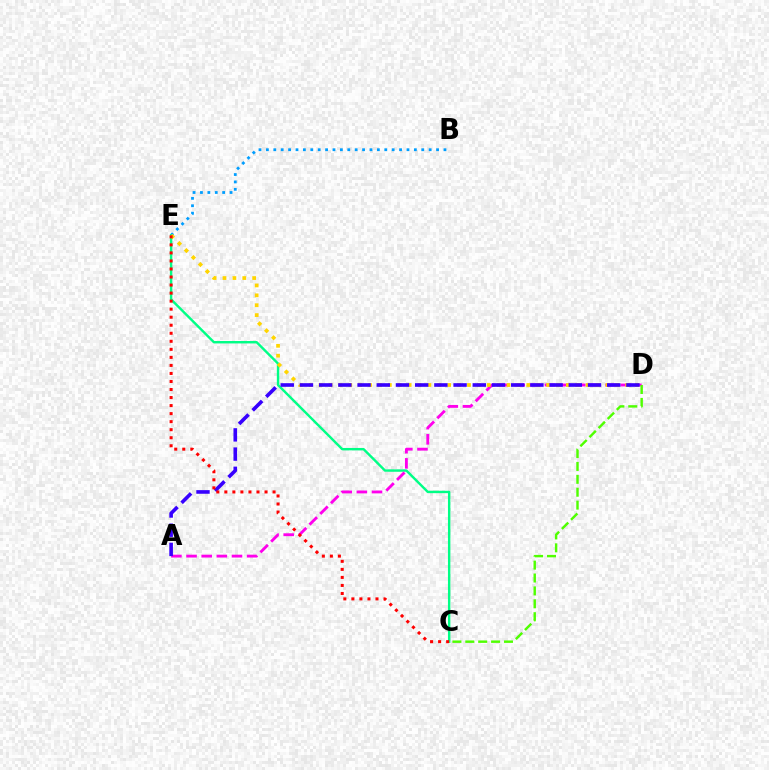{('B', 'E'): [{'color': '#009eff', 'line_style': 'dotted', 'thickness': 2.01}], ('C', 'E'): [{'color': '#00ff86', 'line_style': 'solid', 'thickness': 1.74}, {'color': '#ff0000', 'line_style': 'dotted', 'thickness': 2.18}], ('A', 'D'): [{'color': '#ff00ed', 'line_style': 'dashed', 'thickness': 2.06}, {'color': '#3700ff', 'line_style': 'dashed', 'thickness': 2.61}], ('D', 'E'): [{'color': '#ffd500', 'line_style': 'dotted', 'thickness': 2.69}], ('C', 'D'): [{'color': '#4fff00', 'line_style': 'dashed', 'thickness': 1.75}]}